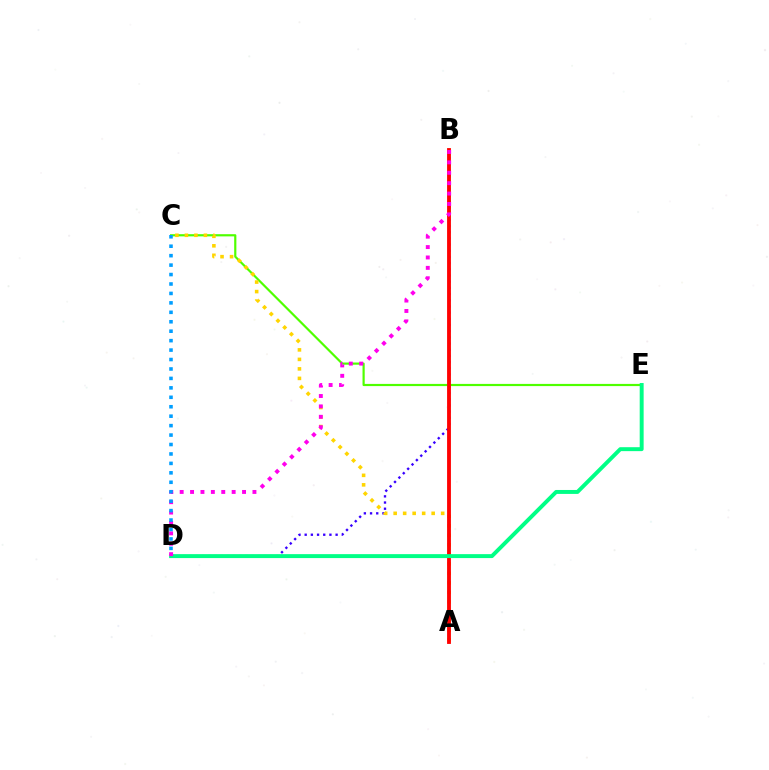{('C', 'E'): [{'color': '#4fff00', 'line_style': 'solid', 'thickness': 1.58}], ('B', 'D'): [{'color': '#3700ff', 'line_style': 'dotted', 'thickness': 1.68}, {'color': '#ff00ed', 'line_style': 'dotted', 'thickness': 2.82}], ('A', 'C'): [{'color': '#ffd500', 'line_style': 'dotted', 'thickness': 2.58}], ('A', 'B'): [{'color': '#ff0000', 'line_style': 'solid', 'thickness': 2.76}], ('D', 'E'): [{'color': '#00ff86', 'line_style': 'solid', 'thickness': 2.84}], ('C', 'D'): [{'color': '#009eff', 'line_style': 'dotted', 'thickness': 2.57}]}